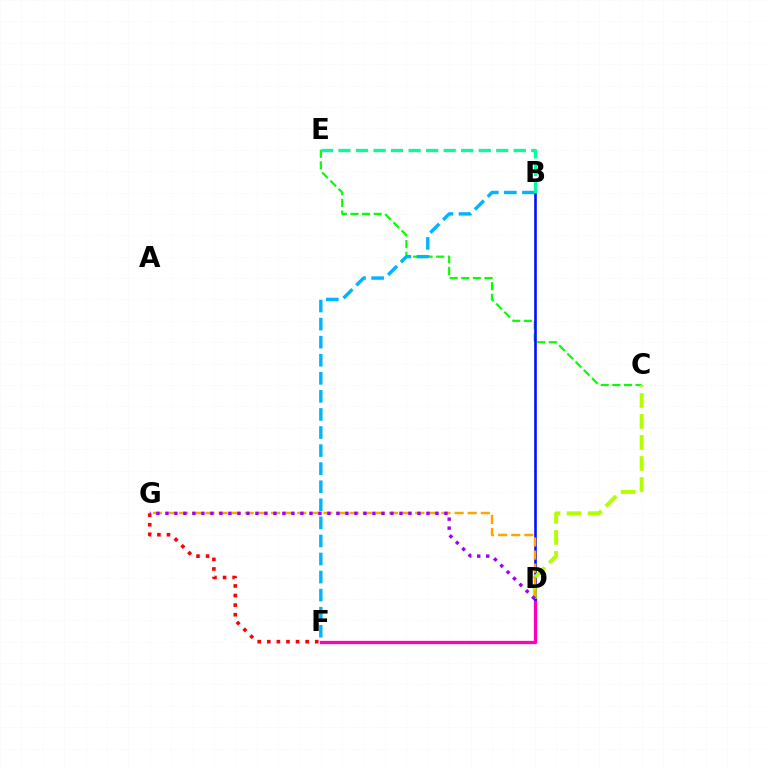{('D', 'F'): [{'color': '#ff00bd', 'line_style': 'solid', 'thickness': 2.38}], ('C', 'E'): [{'color': '#08ff00', 'line_style': 'dashed', 'thickness': 1.58}], ('B', 'F'): [{'color': '#00b5ff', 'line_style': 'dashed', 'thickness': 2.45}], ('B', 'D'): [{'color': '#0010ff', 'line_style': 'solid', 'thickness': 1.88}], ('C', 'D'): [{'color': '#b3ff00', 'line_style': 'dashed', 'thickness': 2.85}], ('D', 'G'): [{'color': '#ffa500', 'line_style': 'dashed', 'thickness': 1.78}, {'color': '#9b00ff', 'line_style': 'dotted', 'thickness': 2.45}], ('F', 'G'): [{'color': '#ff0000', 'line_style': 'dotted', 'thickness': 2.61}], ('B', 'E'): [{'color': '#00ff9d', 'line_style': 'dashed', 'thickness': 2.38}]}